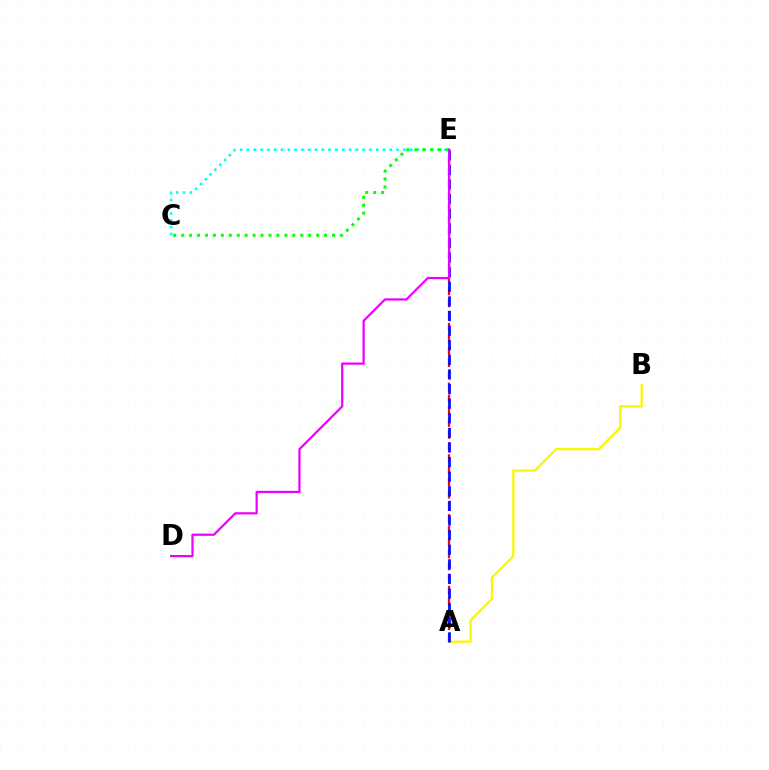{('A', 'E'): [{'color': '#ff0000', 'line_style': 'dashed', 'thickness': 1.62}, {'color': '#0010ff', 'line_style': 'dashed', 'thickness': 1.98}], ('A', 'B'): [{'color': '#fcf500', 'line_style': 'solid', 'thickness': 1.61}], ('C', 'E'): [{'color': '#00fff6', 'line_style': 'dotted', 'thickness': 1.85}, {'color': '#08ff00', 'line_style': 'dotted', 'thickness': 2.16}], ('D', 'E'): [{'color': '#ee00ff', 'line_style': 'solid', 'thickness': 1.6}]}